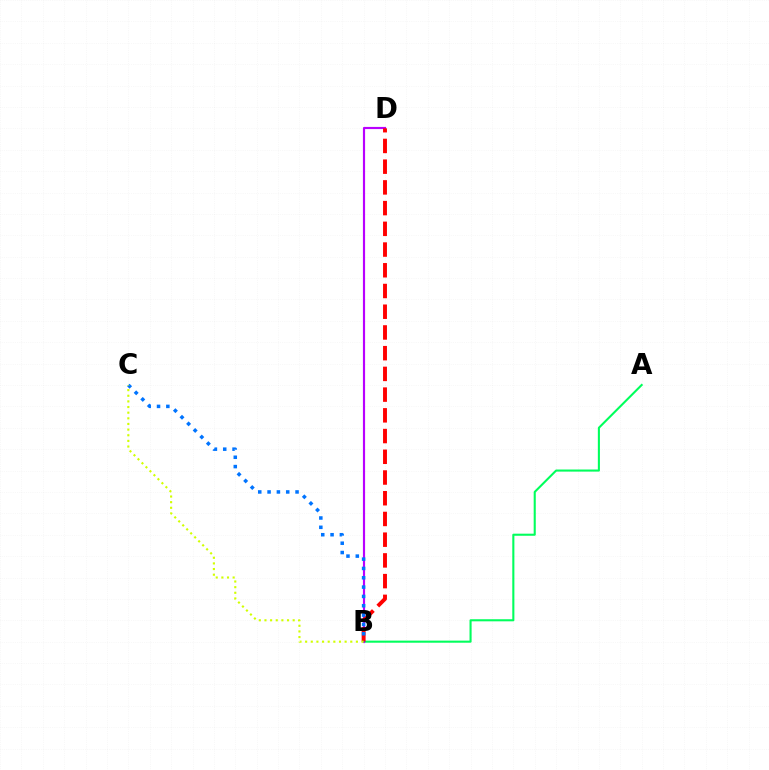{('A', 'B'): [{'color': '#00ff5c', 'line_style': 'solid', 'thickness': 1.5}], ('B', 'D'): [{'color': '#b900ff', 'line_style': 'solid', 'thickness': 1.56}, {'color': '#ff0000', 'line_style': 'dashed', 'thickness': 2.82}], ('B', 'C'): [{'color': '#0074ff', 'line_style': 'dotted', 'thickness': 2.53}, {'color': '#d1ff00', 'line_style': 'dotted', 'thickness': 1.53}]}